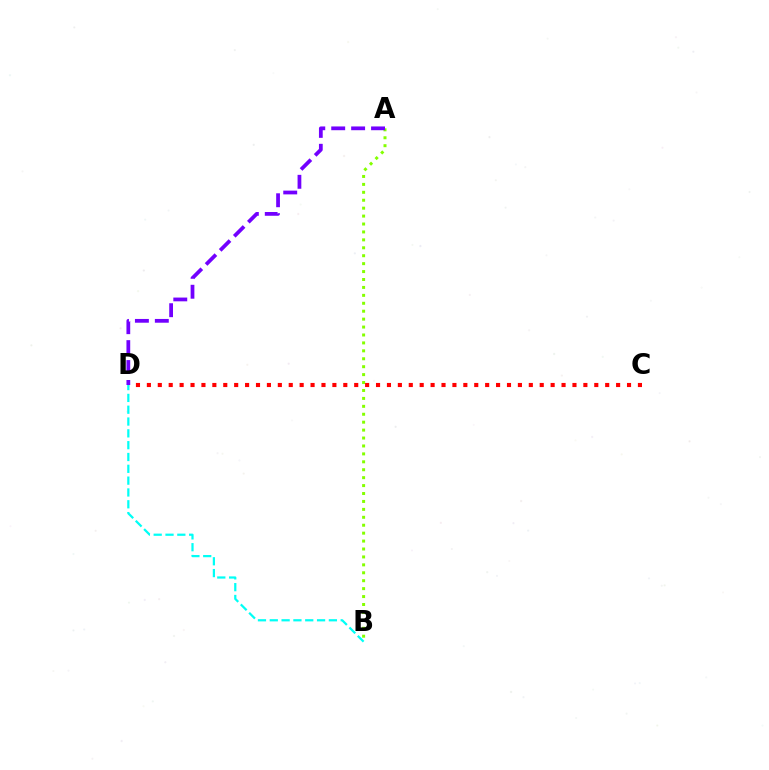{('A', 'B'): [{'color': '#84ff00', 'line_style': 'dotted', 'thickness': 2.15}], ('C', 'D'): [{'color': '#ff0000', 'line_style': 'dotted', 'thickness': 2.96}], ('A', 'D'): [{'color': '#7200ff', 'line_style': 'dashed', 'thickness': 2.71}], ('B', 'D'): [{'color': '#00fff6', 'line_style': 'dashed', 'thickness': 1.61}]}